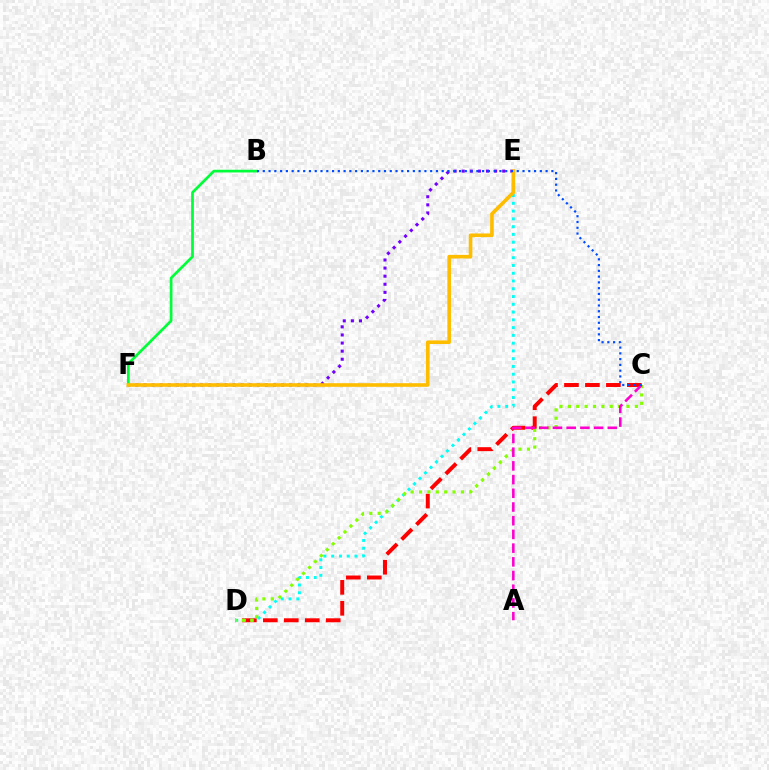{('C', 'D'): [{'color': '#ff0000', 'line_style': 'dashed', 'thickness': 2.85}, {'color': '#84ff00', 'line_style': 'dotted', 'thickness': 2.27}], ('D', 'E'): [{'color': '#00fff6', 'line_style': 'dotted', 'thickness': 2.11}], ('E', 'F'): [{'color': '#7200ff', 'line_style': 'dotted', 'thickness': 2.2}, {'color': '#ffbd00', 'line_style': 'solid', 'thickness': 2.61}], ('B', 'F'): [{'color': '#00ff39', 'line_style': 'solid', 'thickness': 1.95}], ('A', 'C'): [{'color': '#ff00cf', 'line_style': 'dashed', 'thickness': 1.86}], ('B', 'C'): [{'color': '#004bff', 'line_style': 'dotted', 'thickness': 1.57}]}